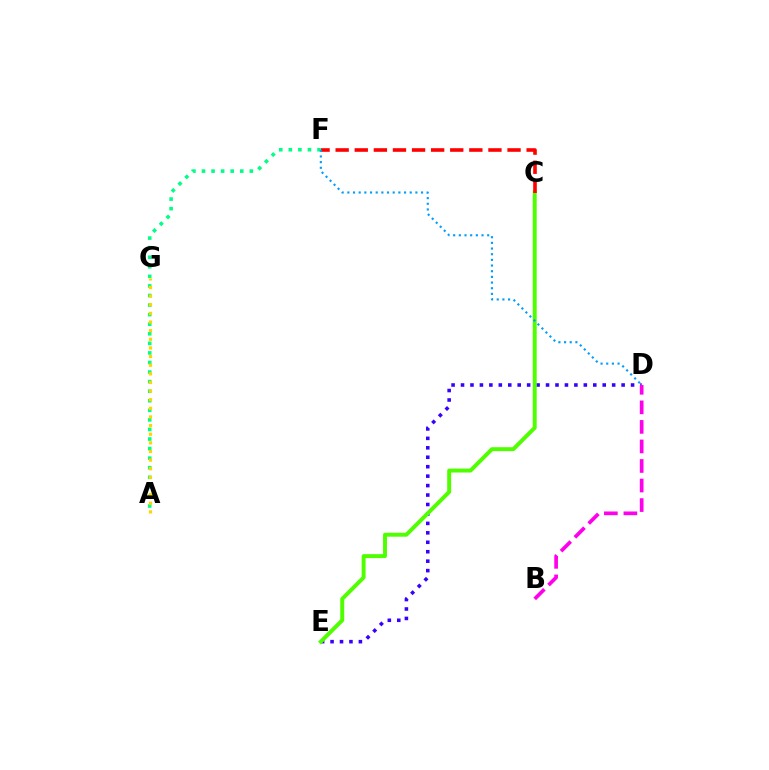{('D', 'E'): [{'color': '#3700ff', 'line_style': 'dotted', 'thickness': 2.57}], ('C', 'E'): [{'color': '#4fff00', 'line_style': 'solid', 'thickness': 2.84}], ('A', 'F'): [{'color': '#00ff86', 'line_style': 'dotted', 'thickness': 2.6}], ('A', 'G'): [{'color': '#ffd500', 'line_style': 'dotted', 'thickness': 2.34}], ('C', 'F'): [{'color': '#ff0000', 'line_style': 'dashed', 'thickness': 2.59}], ('D', 'F'): [{'color': '#009eff', 'line_style': 'dotted', 'thickness': 1.54}], ('B', 'D'): [{'color': '#ff00ed', 'line_style': 'dashed', 'thickness': 2.66}]}